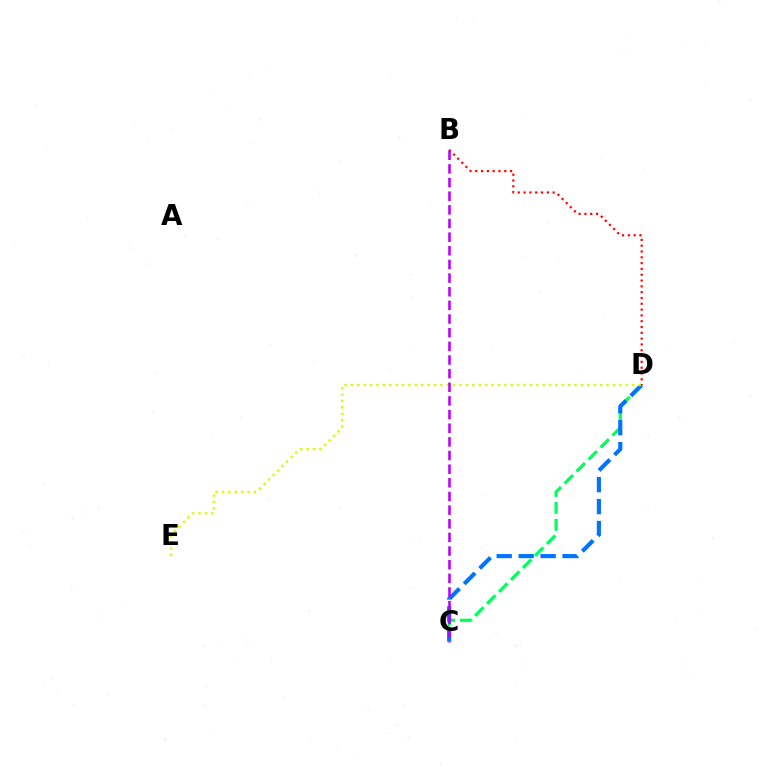{('C', 'D'): [{'color': '#00ff5c', 'line_style': 'dashed', 'thickness': 2.3}, {'color': '#0074ff', 'line_style': 'dashed', 'thickness': 2.98}], ('B', 'D'): [{'color': '#ff0000', 'line_style': 'dotted', 'thickness': 1.58}], ('D', 'E'): [{'color': '#d1ff00', 'line_style': 'dotted', 'thickness': 1.74}], ('B', 'C'): [{'color': '#b900ff', 'line_style': 'dashed', 'thickness': 1.85}]}